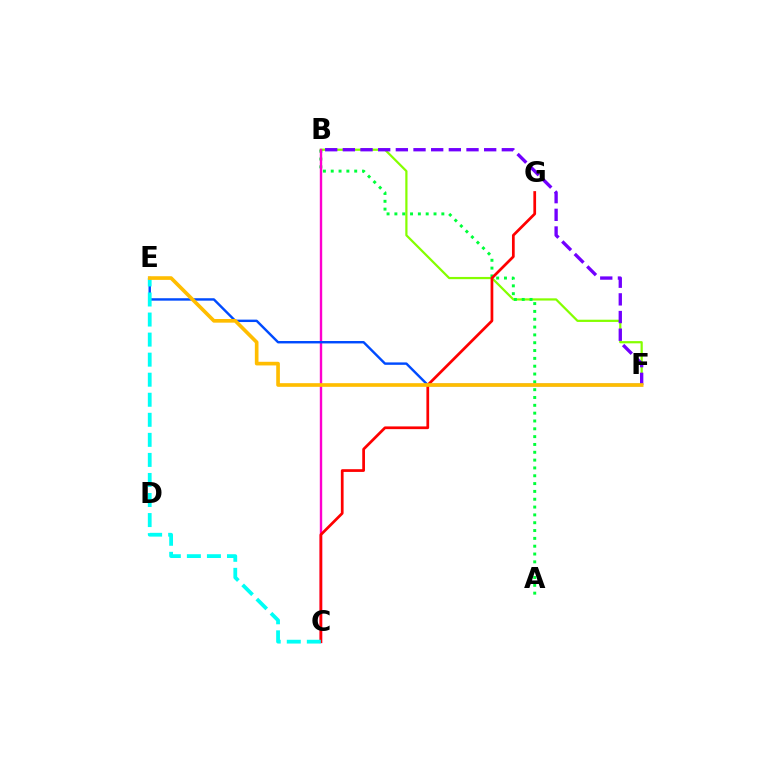{('B', 'F'): [{'color': '#84ff00', 'line_style': 'solid', 'thickness': 1.6}, {'color': '#7200ff', 'line_style': 'dashed', 'thickness': 2.4}], ('A', 'B'): [{'color': '#00ff39', 'line_style': 'dotted', 'thickness': 2.13}], ('B', 'C'): [{'color': '#ff00cf', 'line_style': 'solid', 'thickness': 1.72}], ('E', 'F'): [{'color': '#004bff', 'line_style': 'solid', 'thickness': 1.74}, {'color': '#ffbd00', 'line_style': 'solid', 'thickness': 2.63}], ('C', 'G'): [{'color': '#ff0000', 'line_style': 'solid', 'thickness': 1.96}], ('C', 'E'): [{'color': '#00fff6', 'line_style': 'dashed', 'thickness': 2.72}]}